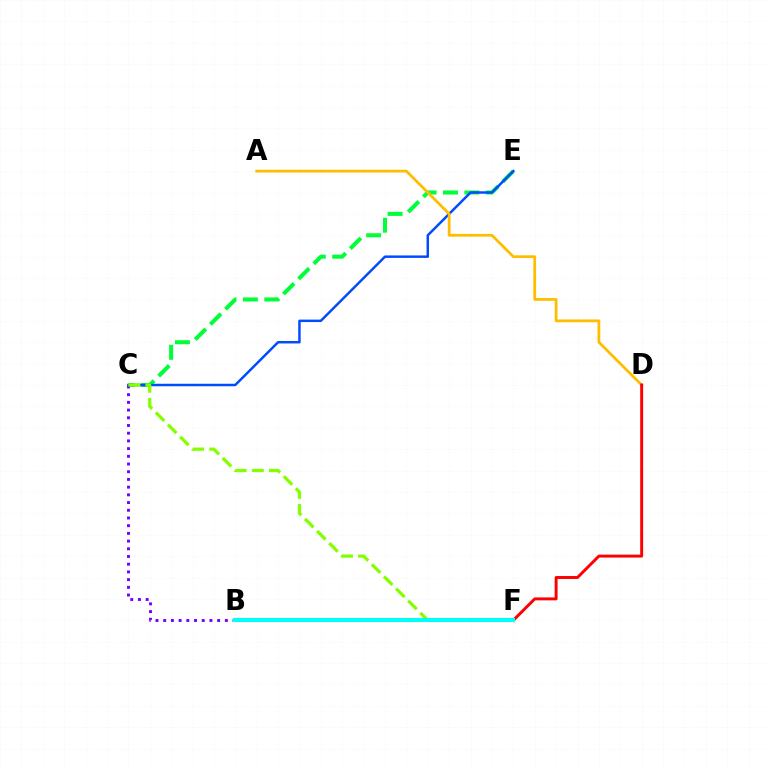{('C', 'E'): [{'color': '#00ff39', 'line_style': 'dashed', 'thickness': 2.91}, {'color': '#004bff', 'line_style': 'solid', 'thickness': 1.78}], ('B', 'C'): [{'color': '#7200ff', 'line_style': 'dotted', 'thickness': 2.09}], ('B', 'F'): [{'color': '#ff00cf', 'line_style': 'solid', 'thickness': 2.62}, {'color': '#00fff6', 'line_style': 'solid', 'thickness': 2.94}], ('C', 'F'): [{'color': '#84ff00', 'line_style': 'dashed', 'thickness': 2.33}], ('A', 'D'): [{'color': '#ffbd00', 'line_style': 'solid', 'thickness': 1.99}], ('D', 'F'): [{'color': '#ff0000', 'line_style': 'solid', 'thickness': 2.11}]}